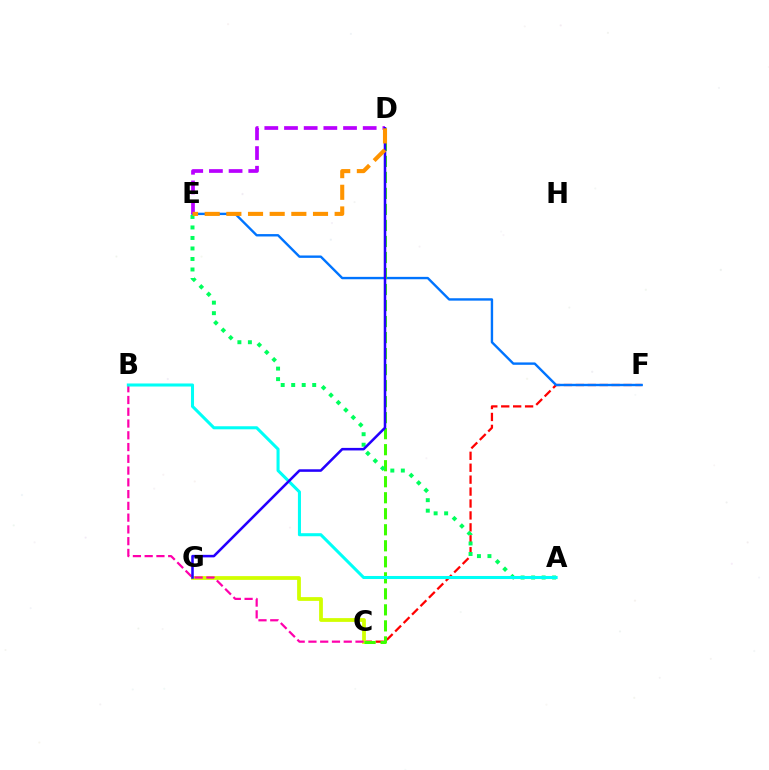{('C', 'F'): [{'color': '#ff0000', 'line_style': 'dashed', 'thickness': 1.62}], ('C', 'G'): [{'color': '#d1ff00', 'line_style': 'solid', 'thickness': 2.72}], ('E', 'F'): [{'color': '#0074ff', 'line_style': 'solid', 'thickness': 1.72}], ('C', 'D'): [{'color': '#3dff00', 'line_style': 'dashed', 'thickness': 2.18}], ('D', 'E'): [{'color': '#b900ff', 'line_style': 'dashed', 'thickness': 2.67}, {'color': '#ff9400', 'line_style': 'dashed', 'thickness': 2.94}], ('A', 'E'): [{'color': '#00ff5c', 'line_style': 'dotted', 'thickness': 2.85}], ('B', 'C'): [{'color': '#ff00ac', 'line_style': 'dashed', 'thickness': 1.6}], ('A', 'B'): [{'color': '#00fff6', 'line_style': 'solid', 'thickness': 2.2}], ('D', 'G'): [{'color': '#2500ff', 'line_style': 'solid', 'thickness': 1.83}]}